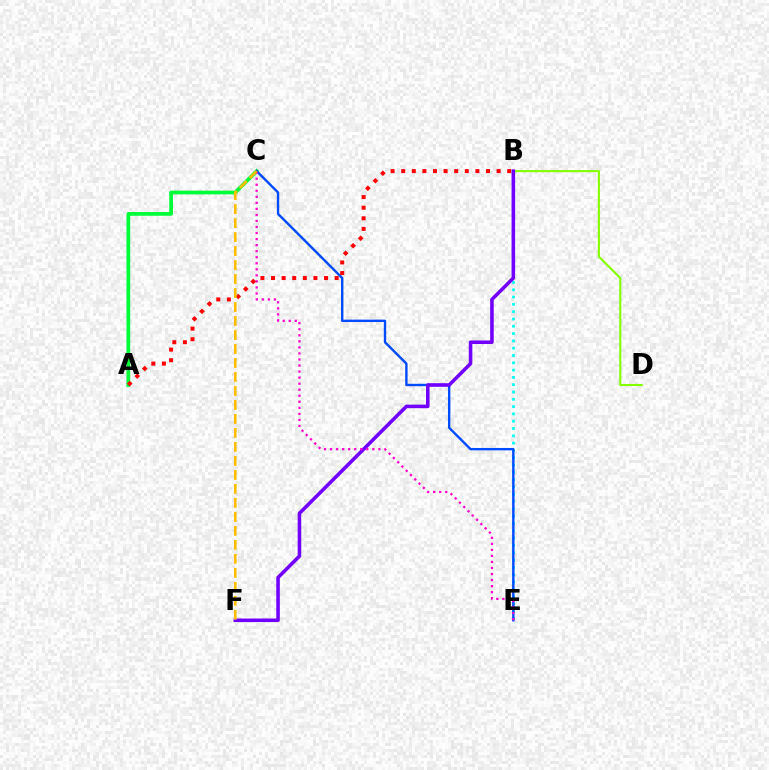{('B', 'E'): [{'color': '#00fff6', 'line_style': 'dotted', 'thickness': 1.98}], ('A', 'C'): [{'color': '#00ff39', 'line_style': 'solid', 'thickness': 2.7}], ('C', 'E'): [{'color': '#004bff', 'line_style': 'solid', 'thickness': 1.72}, {'color': '#ff00cf', 'line_style': 'dotted', 'thickness': 1.64}], ('B', 'D'): [{'color': '#84ff00', 'line_style': 'solid', 'thickness': 1.51}], ('B', 'F'): [{'color': '#7200ff', 'line_style': 'solid', 'thickness': 2.56}], ('A', 'B'): [{'color': '#ff0000', 'line_style': 'dotted', 'thickness': 2.88}], ('C', 'F'): [{'color': '#ffbd00', 'line_style': 'dashed', 'thickness': 1.9}]}